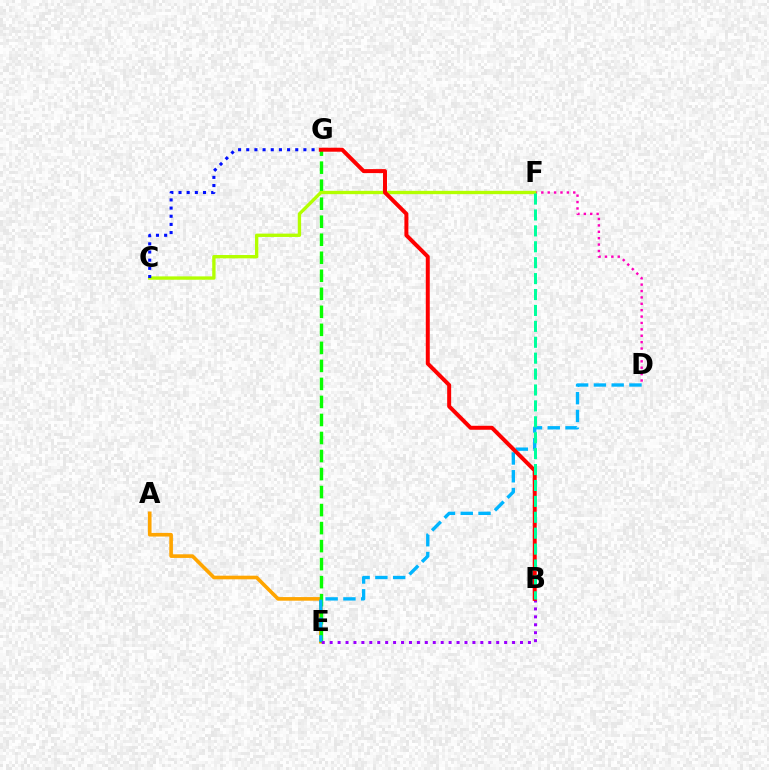{('D', 'F'): [{'color': '#ff00bd', 'line_style': 'dotted', 'thickness': 1.74}], ('A', 'E'): [{'color': '#ffa500', 'line_style': 'solid', 'thickness': 2.61}], ('E', 'G'): [{'color': '#08ff00', 'line_style': 'dashed', 'thickness': 2.45}], ('D', 'E'): [{'color': '#00b5ff', 'line_style': 'dashed', 'thickness': 2.42}], ('C', 'F'): [{'color': '#b3ff00', 'line_style': 'solid', 'thickness': 2.4}], ('C', 'G'): [{'color': '#0010ff', 'line_style': 'dotted', 'thickness': 2.22}], ('B', 'E'): [{'color': '#9b00ff', 'line_style': 'dotted', 'thickness': 2.15}], ('B', 'G'): [{'color': '#ff0000', 'line_style': 'solid', 'thickness': 2.86}], ('B', 'F'): [{'color': '#00ff9d', 'line_style': 'dashed', 'thickness': 2.16}]}